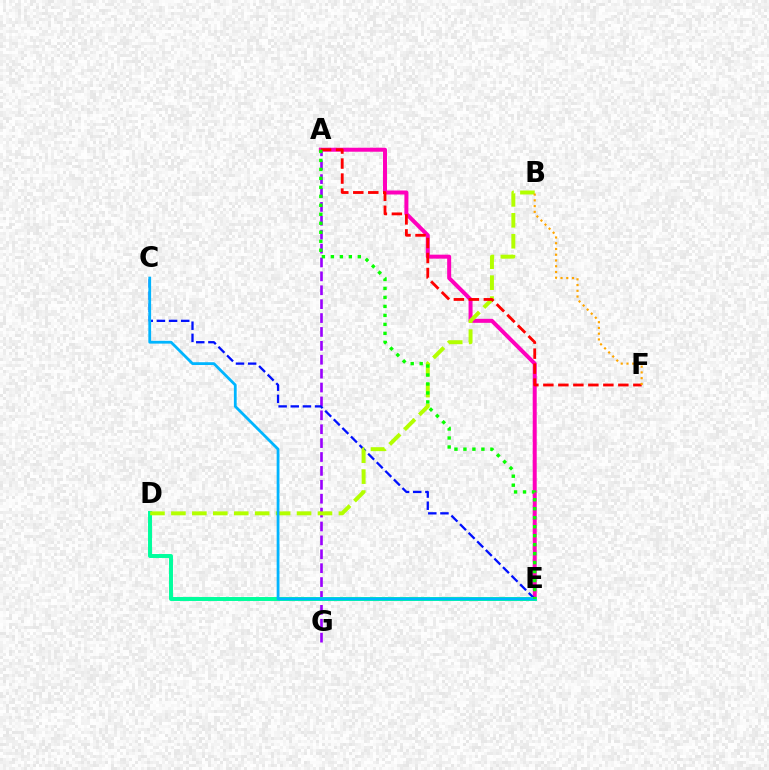{('A', 'G'): [{'color': '#9b00ff', 'line_style': 'dashed', 'thickness': 1.89}], ('A', 'E'): [{'color': '#ff00bd', 'line_style': 'solid', 'thickness': 2.87}, {'color': '#08ff00', 'line_style': 'dotted', 'thickness': 2.44}], ('C', 'E'): [{'color': '#0010ff', 'line_style': 'dashed', 'thickness': 1.65}, {'color': '#00b5ff', 'line_style': 'solid', 'thickness': 2.0}], ('D', 'E'): [{'color': '#00ff9d', 'line_style': 'solid', 'thickness': 2.85}], ('B', 'D'): [{'color': '#b3ff00', 'line_style': 'dashed', 'thickness': 2.84}], ('A', 'F'): [{'color': '#ff0000', 'line_style': 'dashed', 'thickness': 2.04}], ('B', 'F'): [{'color': '#ffa500', 'line_style': 'dotted', 'thickness': 1.56}]}